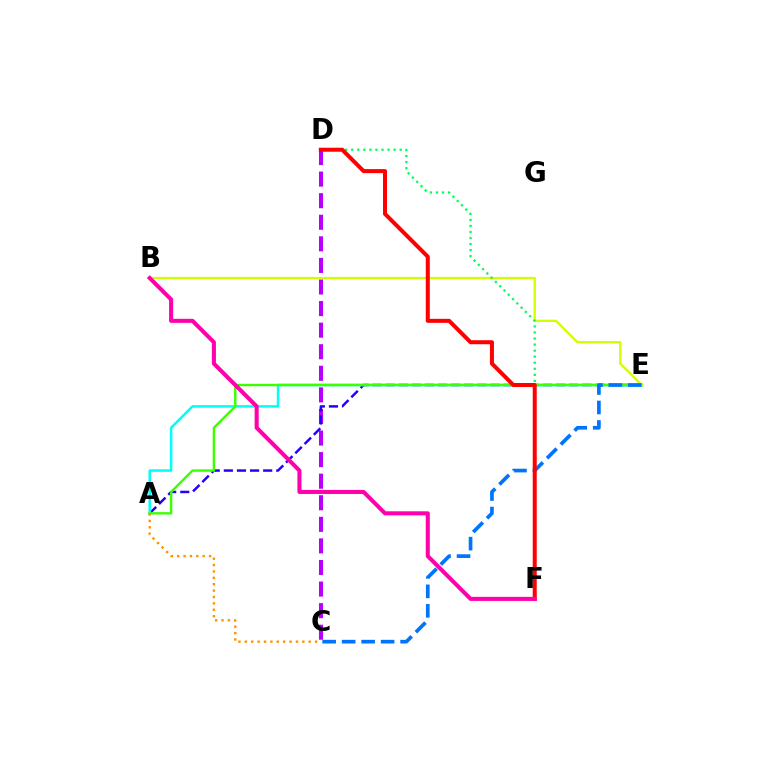{('C', 'D'): [{'color': '#b900ff', 'line_style': 'dashed', 'thickness': 2.93}], ('A', 'E'): [{'color': '#2500ff', 'line_style': 'dashed', 'thickness': 1.78}, {'color': '#00fff6', 'line_style': 'solid', 'thickness': 1.82}, {'color': '#3dff00', 'line_style': 'solid', 'thickness': 1.74}], ('B', 'E'): [{'color': '#d1ff00', 'line_style': 'solid', 'thickness': 1.68}], ('D', 'F'): [{'color': '#00ff5c', 'line_style': 'dotted', 'thickness': 1.64}, {'color': '#ff0000', 'line_style': 'solid', 'thickness': 2.89}], ('C', 'E'): [{'color': '#0074ff', 'line_style': 'dashed', 'thickness': 2.65}], ('A', 'C'): [{'color': '#ff9400', 'line_style': 'dotted', 'thickness': 1.74}], ('B', 'F'): [{'color': '#ff00ac', 'line_style': 'solid', 'thickness': 2.92}]}